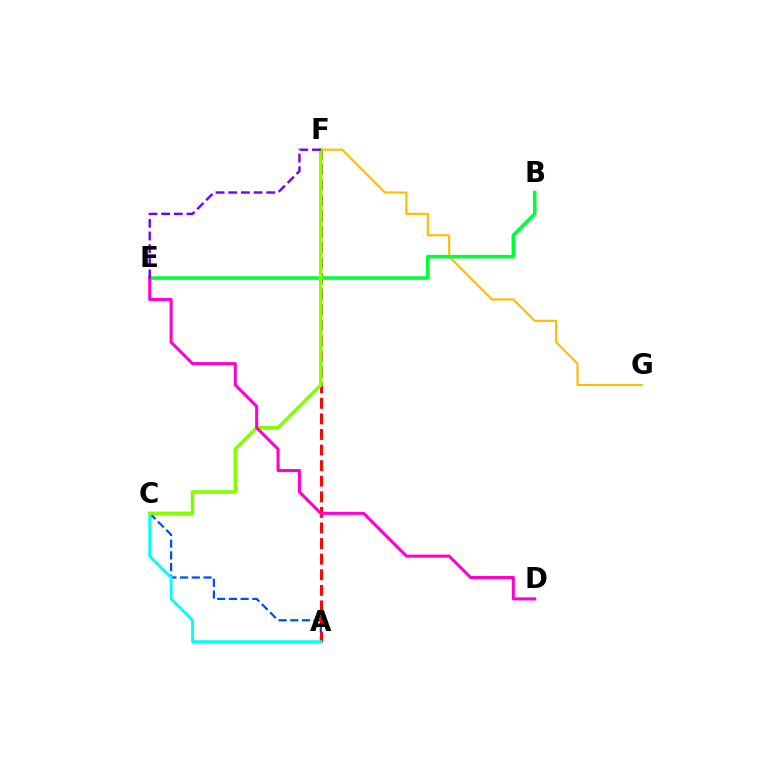{('A', 'C'): [{'color': '#004bff', 'line_style': 'dashed', 'thickness': 1.59}, {'color': '#00fff6', 'line_style': 'solid', 'thickness': 2.03}], ('F', 'G'): [{'color': '#ffbd00', 'line_style': 'solid', 'thickness': 1.55}], ('A', 'F'): [{'color': '#ff0000', 'line_style': 'dashed', 'thickness': 2.12}], ('B', 'E'): [{'color': '#00ff39', 'line_style': 'solid', 'thickness': 2.59}], ('C', 'F'): [{'color': '#84ff00', 'line_style': 'solid', 'thickness': 2.56}], ('D', 'E'): [{'color': '#ff00cf', 'line_style': 'solid', 'thickness': 2.19}], ('E', 'F'): [{'color': '#7200ff', 'line_style': 'dashed', 'thickness': 1.72}]}